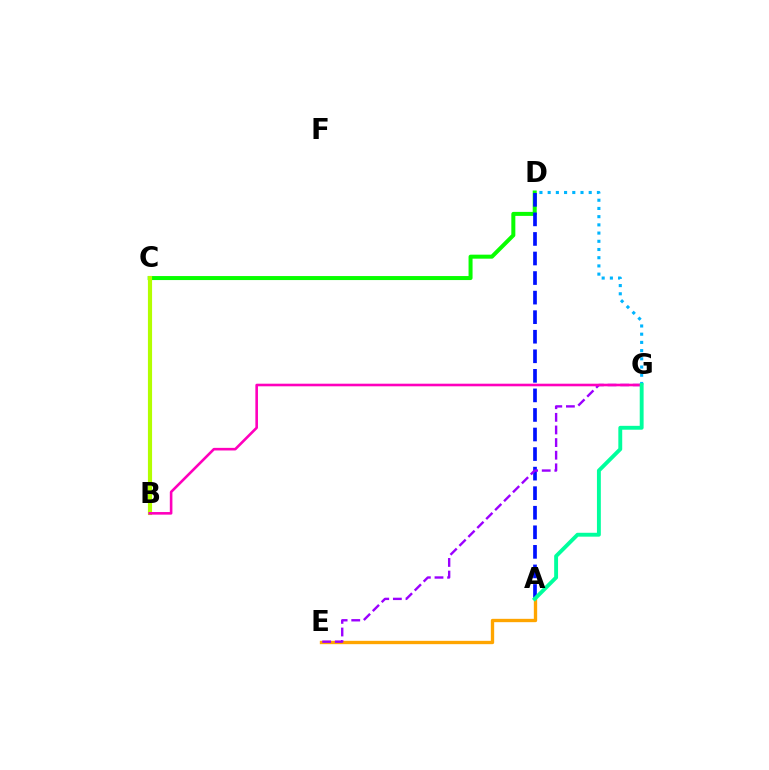{('A', 'E'): [{'color': '#ffa500', 'line_style': 'solid', 'thickness': 2.4}], ('B', 'C'): [{'color': '#ff0000', 'line_style': 'dotted', 'thickness': 1.62}, {'color': '#b3ff00', 'line_style': 'solid', 'thickness': 2.99}], ('C', 'D'): [{'color': '#08ff00', 'line_style': 'solid', 'thickness': 2.89}], ('A', 'D'): [{'color': '#0010ff', 'line_style': 'dashed', 'thickness': 2.66}], ('E', 'G'): [{'color': '#9b00ff', 'line_style': 'dashed', 'thickness': 1.71}], ('D', 'G'): [{'color': '#00b5ff', 'line_style': 'dotted', 'thickness': 2.23}], ('B', 'G'): [{'color': '#ff00bd', 'line_style': 'solid', 'thickness': 1.87}], ('A', 'G'): [{'color': '#00ff9d', 'line_style': 'solid', 'thickness': 2.8}]}